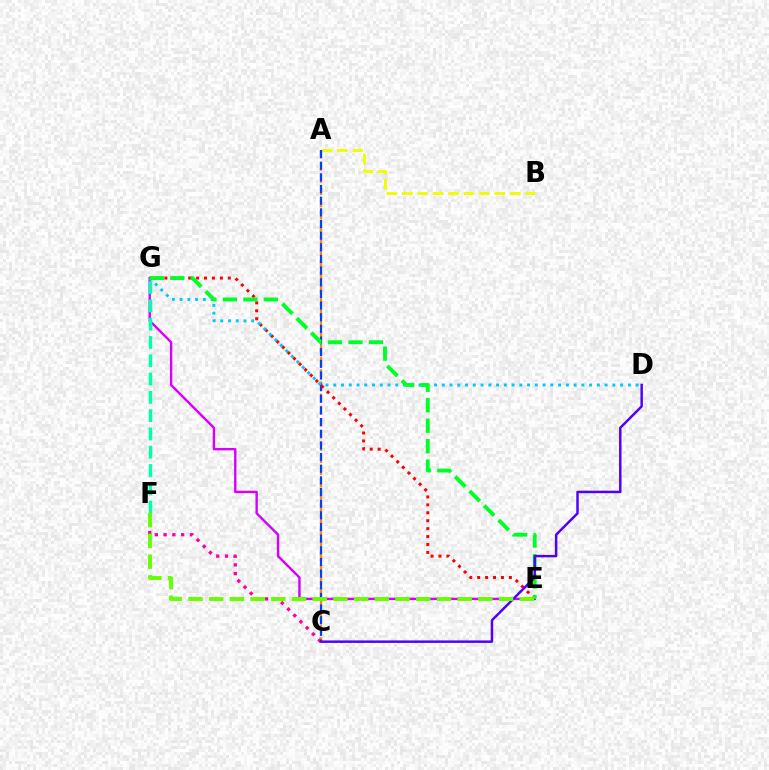{('A', 'B'): [{'color': '#eeff00', 'line_style': 'dashed', 'thickness': 2.1}], ('C', 'F'): [{'color': '#ff00a0', 'line_style': 'dotted', 'thickness': 2.39}], ('A', 'C'): [{'color': '#ff8800', 'line_style': 'dashed', 'thickness': 1.65}, {'color': '#003fff', 'line_style': 'dashed', 'thickness': 1.58}], ('E', 'G'): [{'color': '#d600ff', 'line_style': 'solid', 'thickness': 1.73}, {'color': '#ff0000', 'line_style': 'dotted', 'thickness': 2.15}, {'color': '#00ff27', 'line_style': 'dashed', 'thickness': 2.78}], ('F', 'G'): [{'color': '#00ffaf', 'line_style': 'dashed', 'thickness': 2.49}], ('D', 'G'): [{'color': '#00c7ff', 'line_style': 'dotted', 'thickness': 2.11}], ('C', 'D'): [{'color': '#4f00ff', 'line_style': 'solid', 'thickness': 1.78}], ('E', 'F'): [{'color': '#66ff00', 'line_style': 'dashed', 'thickness': 2.81}]}